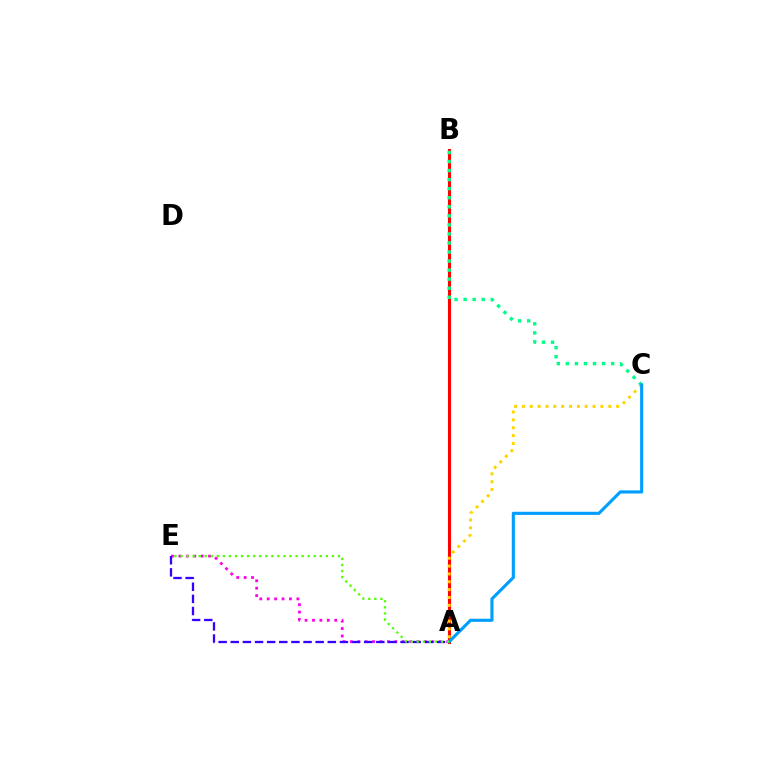{('A', 'B'): [{'color': '#ff0000', 'line_style': 'solid', 'thickness': 2.21}], ('A', 'E'): [{'color': '#ff00ed', 'line_style': 'dotted', 'thickness': 2.01}, {'color': '#3700ff', 'line_style': 'dashed', 'thickness': 1.65}, {'color': '#4fff00', 'line_style': 'dotted', 'thickness': 1.65}], ('B', 'C'): [{'color': '#00ff86', 'line_style': 'dotted', 'thickness': 2.46}], ('A', 'C'): [{'color': '#ffd500', 'line_style': 'dotted', 'thickness': 2.13}, {'color': '#009eff', 'line_style': 'solid', 'thickness': 2.24}]}